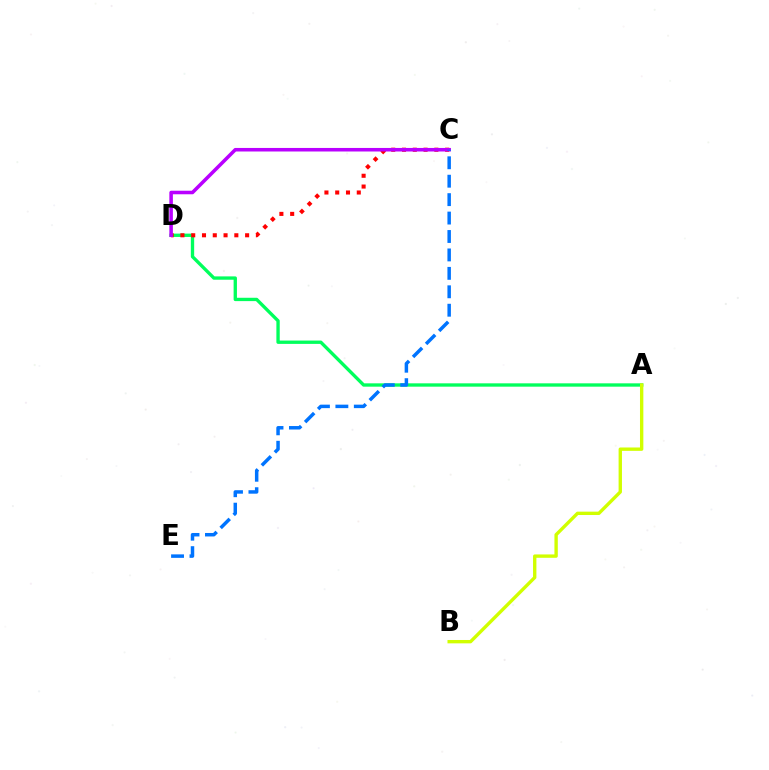{('A', 'D'): [{'color': '#00ff5c', 'line_style': 'solid', 'thickness': 2.4}], ('A', 'B'): [{'color': '#d1ff00', 'line_style': 'solid', 'thickness': 2.42}], ('C', 'D'): [{'color': '#ff0000', 'line_style': 'dotted', 'thickness': 2.93}, {'color': '#b900ff', 'line_style': 'solid', 'thickness': 2.55}], ('C', 'E'): [{'color': '#0074ff', 'line_style': 'dashed', 'thickness': 2.5}]}